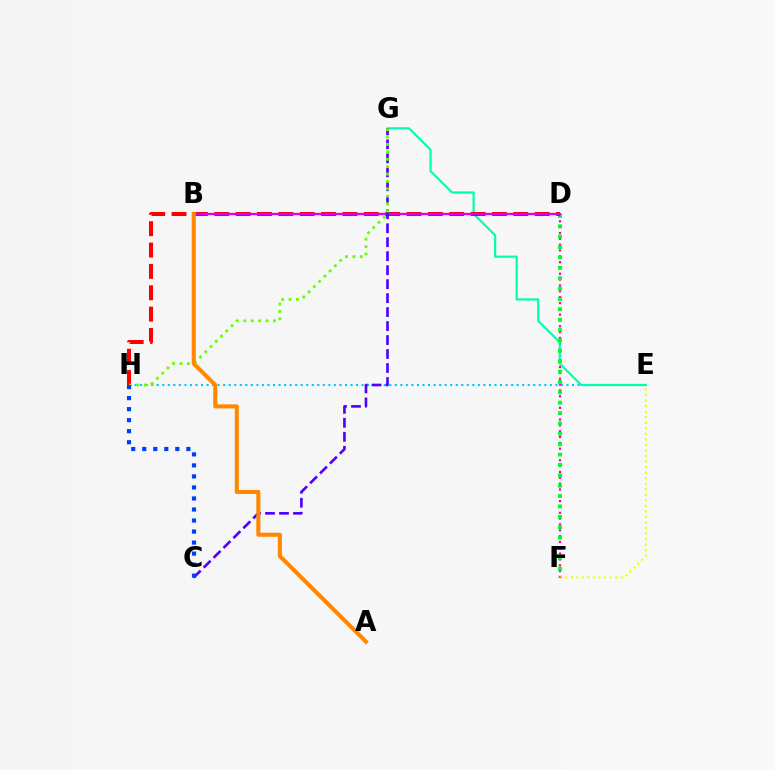{('E', 'H'): [{'color': '#00c7ff', 'line_style': 'dotted', 'thickness': 1.5}], ('D', 'F'): [{'color': '#ff00a0', 'line_style': 'dotted', 'thickness': 1.58}, {'color': '#00ff27', 'line_style': 'dotted', 'thickness': 2.82}], ('E', 'F'): [{'color': '#eeff00', 'line_style': 'dotted', 'thickness': 1.51}], ('E', 'G'): [{'color': '#00ffaf', 'line_style': 'solid', 'thickness': 1.58}], ('D', 'H'): [{'color': '#ff0000', 'line_style': 'dashed', 'thickness': 2.9}], ('B', 'D'): [{'color': '#d600ff', 'line_style': 'solid', 'thickness': 1.65}], ('C', 'G'): [{'color': '#4f00ff', 'line_style': 'dashed', 'thickness': 1.9}], ('G', 'H'): [{'color': '#66ff00', 'line_style': 'dotted', 'thickness': 2.01}], ('C', 'H'): [{'color': '#003fff', 'line_style': 'dotted', 'thickness': 3.0}], ('A', 'B'): [{'color': '#ff8800', 'line_style': 'solid', 'thickness': 2.93}]}